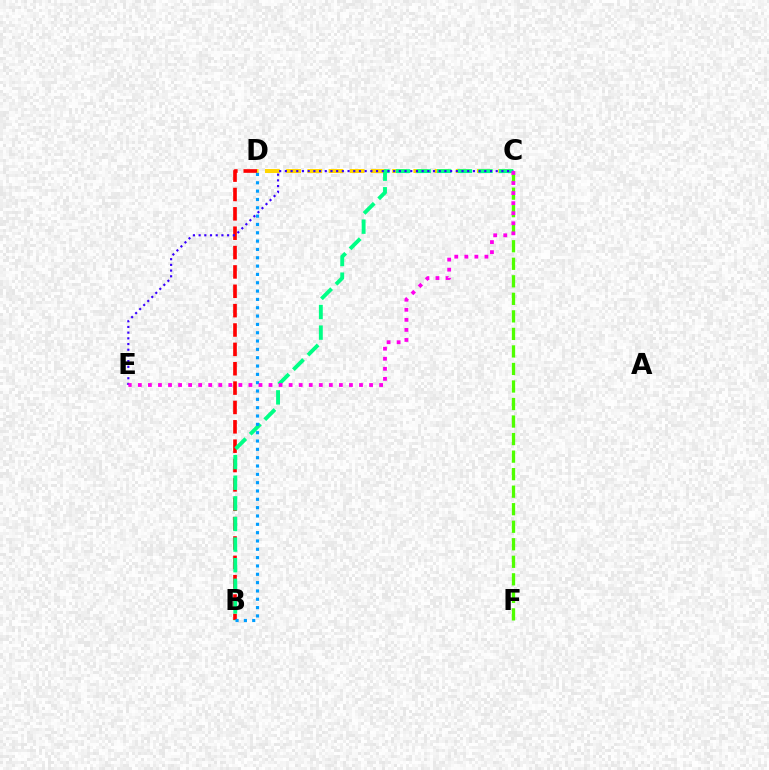{('B', 'D'): [{'color': '#ff0000', 'line_style': 'dashed', 'thickness': 2.63}, {'color': '#009eff', 'line_style': 'dotted', 'thickness': 2.26}], ('C', 'D'): [{'color': '#ffd500', 'line_style': 'dashed', 'thickness': 2.88}], ('C', 'F'): [{'color': '#4fff00', 'line_style': 'dashed', 'thickness': 2.38}], ('B', 'C'): [{'color': '#00ff86', 'line_style': 'dashed', 'thickness': 2.8}], ('C', 'E'): [{'color': '#3700ff', 'line_style': 'dotted', 'thickness': 1.55}, {'color': '#ff00ed', 'line_style': 'dotted', 'thickness': 2.73}]}